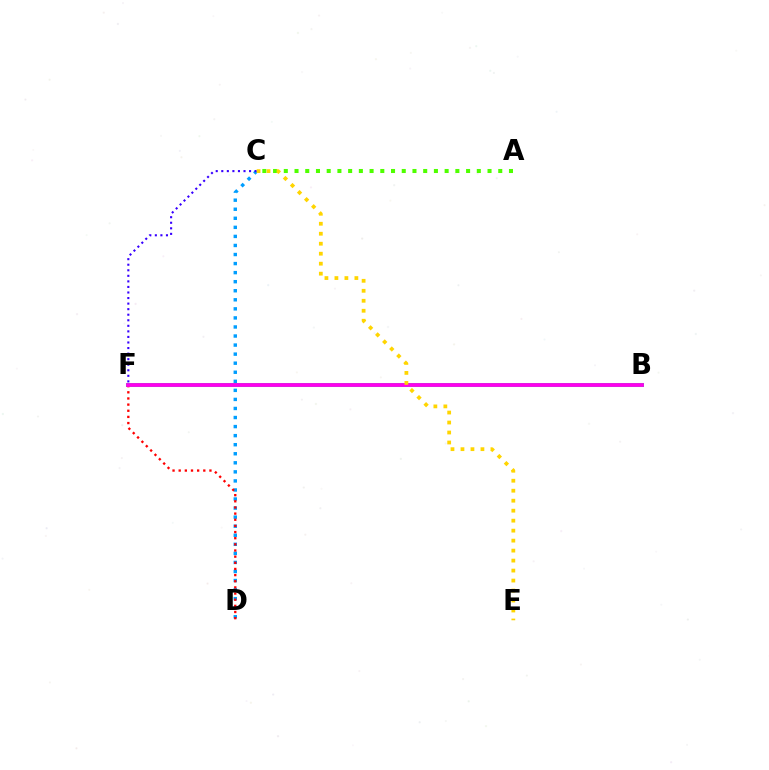{('A', 'C'): [{'color': '#4fff00', 'line_style': 'dotted', 'thickness': 2.91}], ('B', 'F'): [{'color': '#00ff86', 'line_style': 'solid', 'thickness': 2.89}, {'color': '#ff00ed', 'line_style': 'solid', 'thickness': 2.72}], ('C', 'D'): [{'color': '#009eff', 'line_style': 'dotted', 'thickness': 2.46}], ('D', 'F'): [{'color': '#ff0000', 'line_style': 'dotted', 'thickness': 1.67}], ('C', 'F'): [{'color': '#3700ff', 'line_style': 'dotted', 'thickness': 1.51}], ('C', 'E'): [{'color': '#ffd500', 'line_style': 'dotted', 'thickness': 2.71}]}